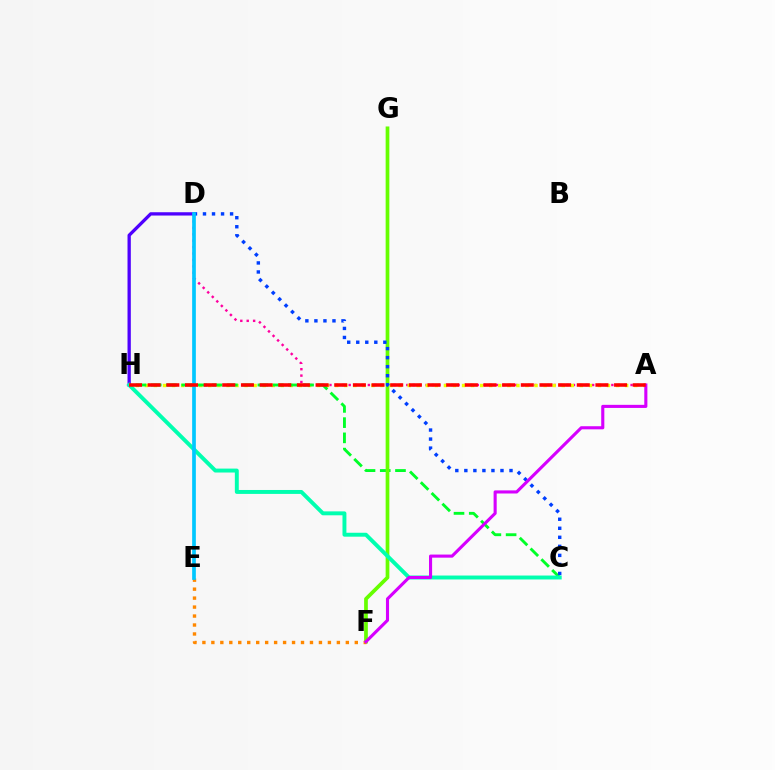{('A', 'D'): [{'color': '#ff00a0', 'line_style': 'dotted', 'thickness': 1.74}], ('A', 'H'): [{'color': '#eeff00', 'line_style': 'dotted', 'thickness': 2.46}, {'color': '#ff0000', 'line_style': 'dashed', 'thickness': 2.53}], ('C', 'H'): [{'color': '#00ff27', 'line_style': 'dashed', 'thickness': 2.07}, {'color': '#00ffaf', 'line_style': 'solid', 'thickness': 2.83}], ('F', 'G'): [{'color': '#66ff00', 'line_style': 'solid', 'thickness': 2.67}], ('E', 'F'): [{'color': '#ff8800', 'line_style': 'dotted', 'thickness': 2.44}], ('D', 'H'): [{'color': '#4f00ff', 'line_style': 'solid', 'thickness': 2.38}], ('C', 'D'): [{'color': '#003fff', 'line_style': 'dotted', 'thickness': 2.45}], ('A', 'F'): [{'color': '#d600ff', 'line_style': 'solid', 'thickness': 2.23}], ('D', 'E'): [{'color': '#00c7ff', 'line_style': 'solid', 'thickness': 2.66}]}